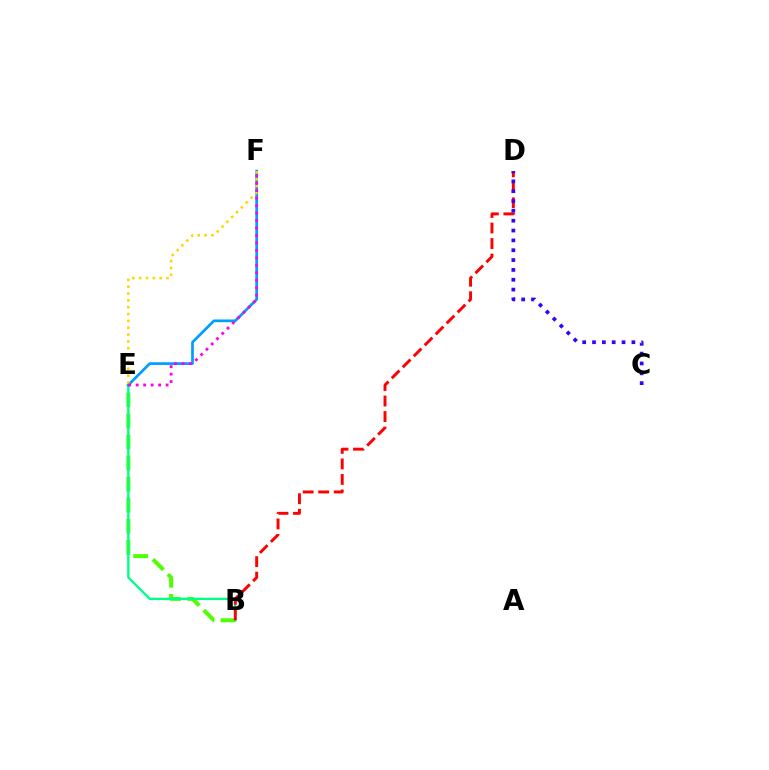{('B', 'E'): [{'color': '#4fff00', 'line_style': 'dashed', 'thickness': 2.86}, {'color': '#00ff86', 'line_style': 'solid', 'thickness': 1.68}], ('B', 'D'): [{'color': '#ff0000', 'line_style': 'dashed', 'thickness': 2.11}], ('E', 'F'): [{'color': '#009eff', 'line_style': 'solid', 'thickness': 1.95}, {'color': '#ffd500', 'line_style': 'dotted', 'thickness': 1.86}, {'color': '#ff00ed', 'line_style': 'dotted', 'thickness': 2.03}], ('C', 'D'): [{'color': '#3700ff', 'line_style': 'dotted', 'thickness': 2.67}]}